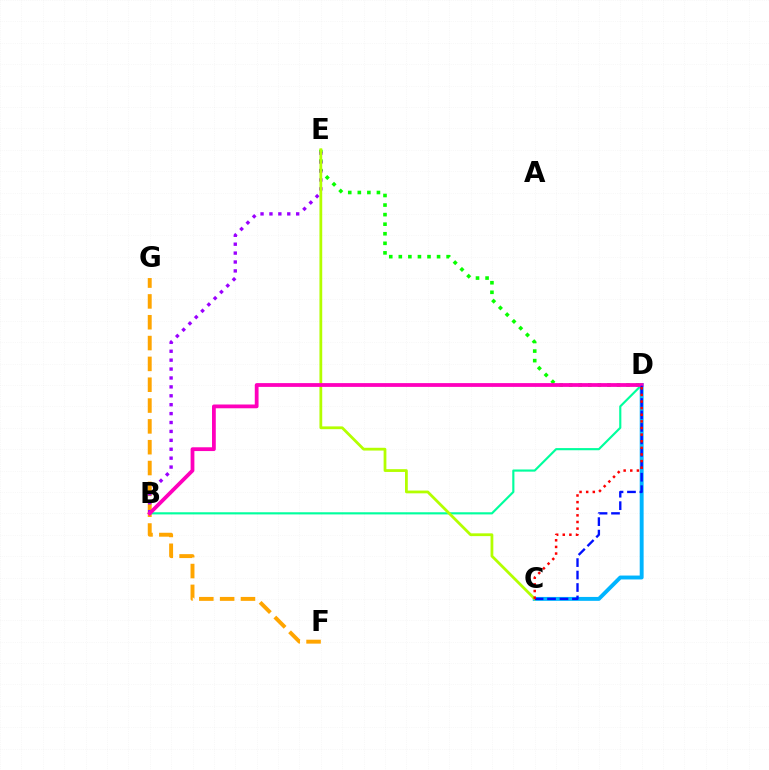{('D', 'E'): [{'color': '#08ff00', 'line_style': 'dotted', 'thickness': 2.6}], ('F', 'G'): [{'color': '#ffa500', 'line_style': 'dashed', 'thickness': 2.83}], ('B', 'E'): [{'color': '#9b00ff', 'line_style': 'dotted', 'thickness': 2.42}], ('C', 'D'): [{'color': '#00b5ff', 'line_style': 'solid', 'thickness': 2.81}, {'color': '#0010ff', 'line_style': 'dashed', 'thickness': 1.69}, {'color': '#ff0000', 'line_style': 'dotted', 'thickness': 1.8}], ('B', 'D'): [{'color': '#00ff9d', 'line_style': 'solid', 'thickness': 1.55}, {'color': '#ff00bd', 'line_style': 'solid', 'thickness': 2.72}], ('C', 'E'): [{'color': '#b3ff00', 'line_style': 'solid', 'thickness': 2.0}]}